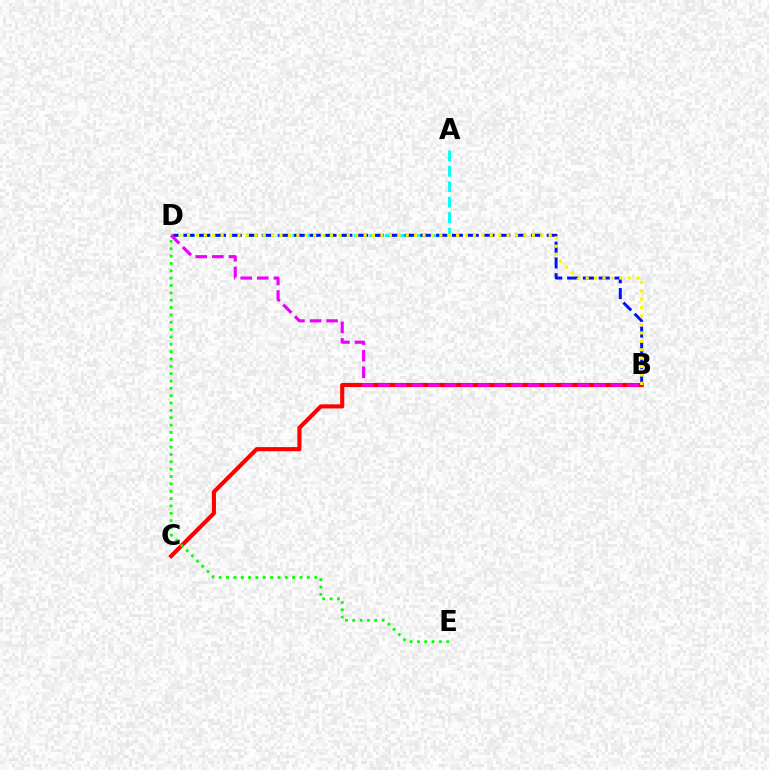{('A', 'D'): [{'color': '#00fff6', 'line_style': 'dashed', 'thickness': 2.1}], ('B', 'C'): [{'color': '#ff0000', 'line_style': 'solid', 'thickness': 2.96}], ('D', 'E'): [{'color': '#08ff00', 'line_style': 'dotted', 'thickness': 2.0}], ('B', 'D'): [{'color': '#0010ff', 'line_style': 'dashed', 'thickness': 2.15}, {'color': '#fcf500', 'line_style': 'dotted', 'thickness': 2.29}, {'color': '#ee00ff', 'line_style': 'dashed', 'thickness': 2.25}]}